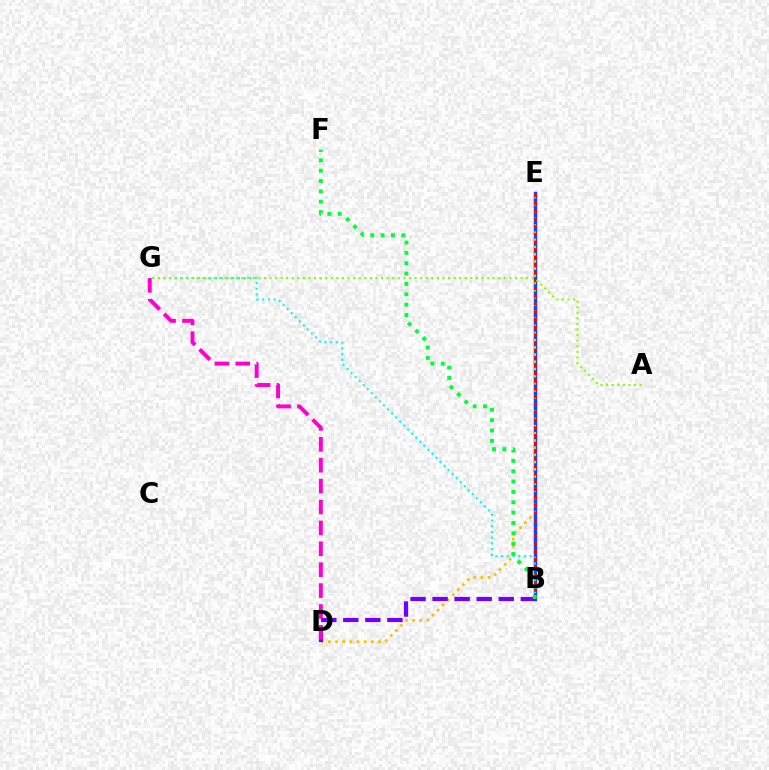{('B', 'E'): [{'color': '#004bff', 'line_style': 'solid', 'thickness': 2.5}, {'color': '#ff0000', 'line_style': 'dotted', 'thickness': 2.1}], ('D', 'E'): [{'color': '#ffbd00', 'line_style': 'dotted', 'thickness': 1.95}], ('B', 'G'): [{'color': '#00fff6', 'line_style': 'dotted', 'thickness': 1.55}], ('B', 'D'): [{'color': '#7200ff', 'line_style': 'dashed', 'thickness': 3.0}], ('B', 'F'): [{'color': '#00ff39', 'line_style': 'dotted', 'thickness': 2.81}], ('A', 'G'): [{'color': '#84ff00', 'line_style': 'dotted', 'thickness': 1.52}], ('D', 'G'): [{'color': '#ff00cf', 'line_style': 'dashed', 'thickness': 2.84}]}